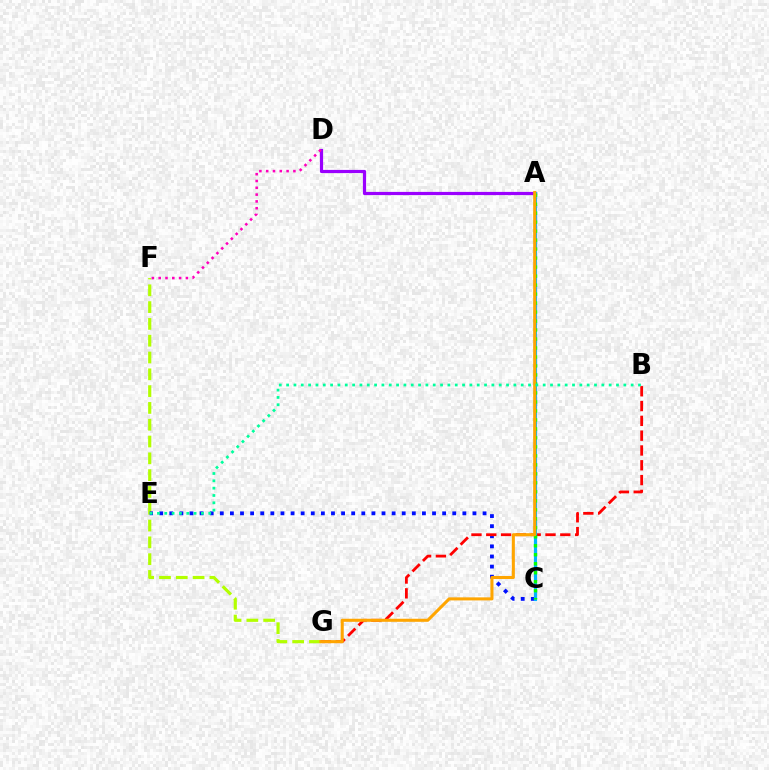{('A', 'D'): [{'color': '#9b00ff', 'line_style': 'solid', 'thickness': 2.3}], ('F', 'G'): [{'color': '#b3ff00', 'line_style': 'dashed', 'thickness': 2.28}], ('C', 'E'): [{'color': '#0010ff', 'line_style': 'dotted', 'thickness': 2.75}], ('B', 'G'): [{'color': '#ff0000', 'line_style': 'dashed', 'thickness': 2.01}], ('D', 'F'): [{'color': '#ff00bd', 'line_style': 'dotted', 'thickness': 1.85}], ('A', 'C'): [{'color': '#00b5ff', 'line_style': 'solid', 'thickness': 2.3}, {'color': '#08ff00', 'line_style': 'dotted', 'thickness': 2.44}], ('A', 'G'): [{'color': '#ffa500', 'line_style': 'solid', 'thickness': 2.2}], ('B', 'E'): [{'color': '#00ff9d', 'line_style': 'dotted', 'thickness': 1.99}]}